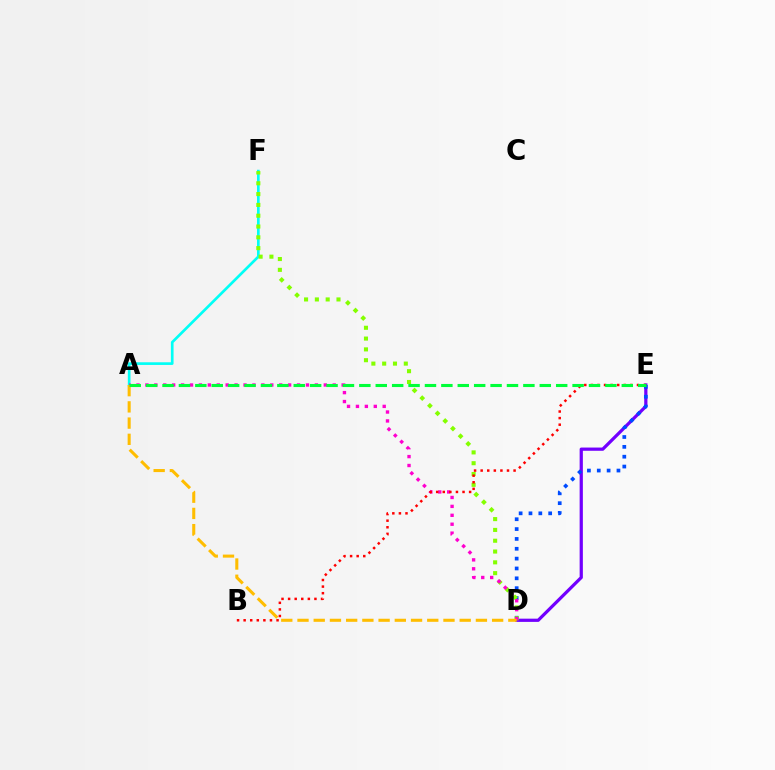{('A', 'F'): [{'color': '#00fff6', 'line_style': 'solid', 'thickness': 1.93}], ('D', 'E'): [{'color': '#7200ff', 'line_style': 'solid', 'thickness': 2.32}, {'color': '#004bff', 'line_style': 'dotted', 'thickness': 2.68}], ('D', 'F'): [{'color': '#84ff00', 'line_style': 'dotted', 'thickness': 2.94}], ('A', 'D'): [{'color': '#ff00cf', 'line_style': 'dotted', 'thickness': 2.42}, {'color': '#ffbd00', 'line_style': 'dashed', 'thickness': 2.2}], ('B', 'E'): [{'color': '#ff0000', 'line_style': 'dotted', 'thickness': 1.79}], ('A', 'E'): [{'color': '#00ff39', 'line_style': 'dashed', 'thickness': 2.23}]}